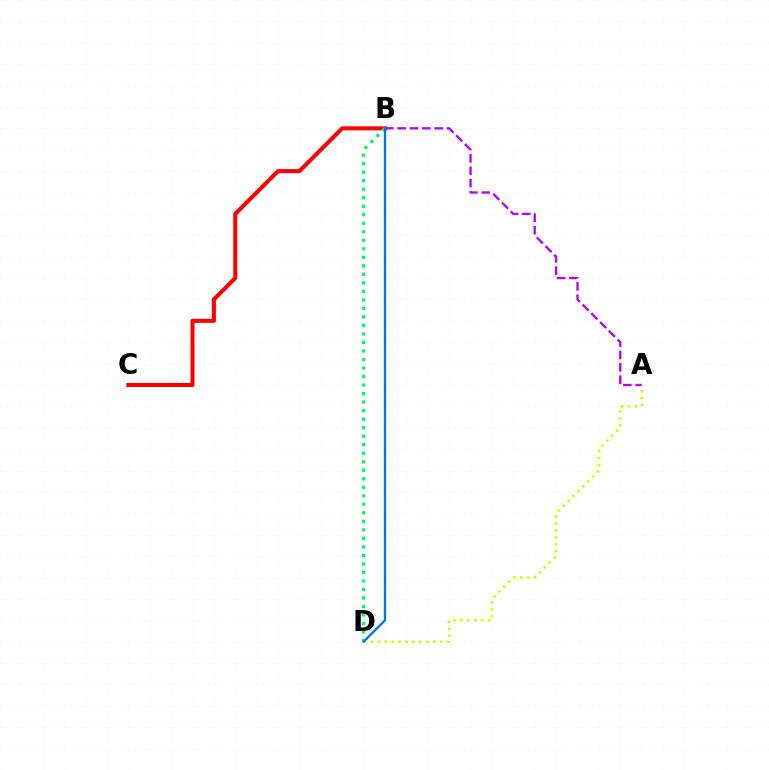{('A', 'D'): [{'color': '#d1ff00', 'line_style': 'dotted', 'thickness': 1.88}], ('B', 'C'): [{'color': '#ff0000', 'line_style': 'solid', 'thickness': 2.91}], ('A', 'B'): [{'color': '#b900ff', 'line_style': 'dashed', 'thickness': 1.68}], ('B', 'D'): [{'color': '#00ff5c', 'line_style': 'dotted', 'thickness': 2.31}, {'color': '#0074ff', 'line_style': 'solid', 'thickness': 1.66}]}